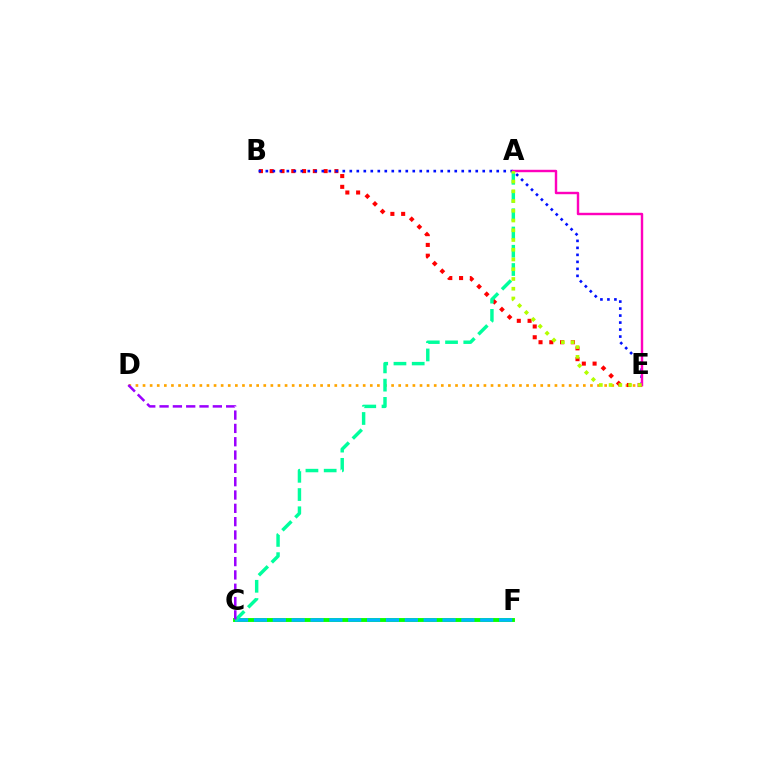{('D', 'E'): [{'color': '#ffa500', 'line_style': 'dotted', 'thickness': 1.93}], ('B', 'E'): [{'color': '#ff0000', 'line_style': 'dotted', 'thickness': 2.93}, {'color': '#0010ff', 'line_style': 'dotted', 'thickness': 1.9}], ('C', 'F'): [{'color': '#08ff00', 'line_style': 'solid', 'thickness': 2.79}, {'color': '#00b5ff', 'line_style': 'dashed', 'thickness': 2.56}], ('A', 'C'): [{'color': '#00ff9d', 'line_style': 'dashed', 'thickness': 2.48}], ('C', 'D'): [{'color': '#9b00ff', 'line_style': 'dashed', 'thickness': 1.81}], ('A', 'E'): [{'color': '#ff00bd', 'line_style': 'solid', 'thickness': 1.74}, {'color': '#b3ff00', 'line_style': 'dotted', 'thickness': 2.65}]}